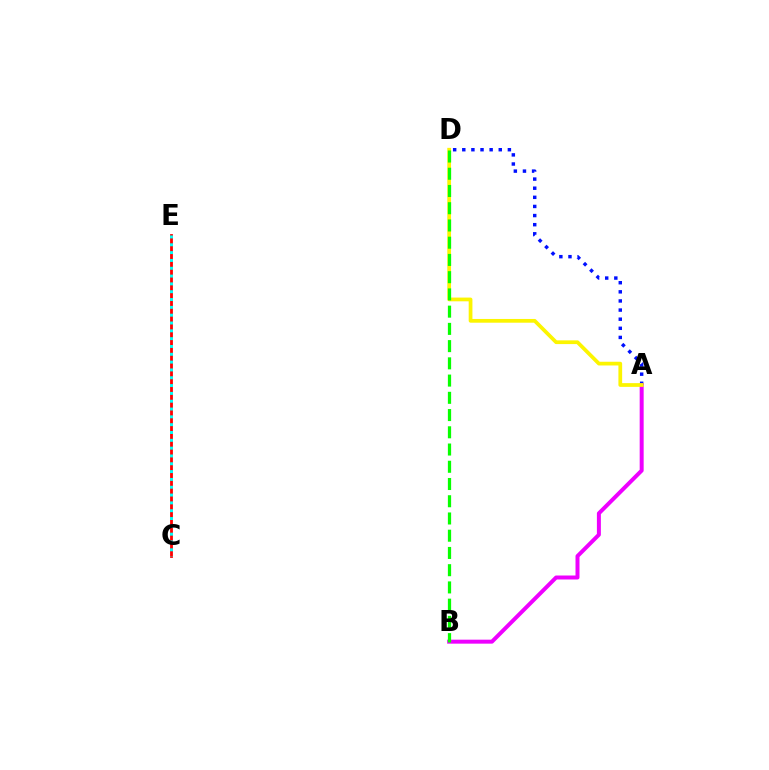{('C', 'E'): [{'color': '#ff0000', 'line_style': 'solid', 'thickness': 2.01}, {'color': '#00fff6', 'line_style': 'dotted', 'thickness': 2.12}], ('A', 'D'): [{'color': '#0010ff', 'line_style': 'dotted', 'thickness': 2.48}, {'color': '#fcf500', 'line_style': 'solid', 'thickness': 2.69}], ('A', 'B'): [{'color': '#ee00ff', 'line_style': 'solid', 'thickness': 2.87}], ('B', 'D'): [{'color': '#08ff00', 'line_style': 'dashed', 'thickness': 2.34}]}